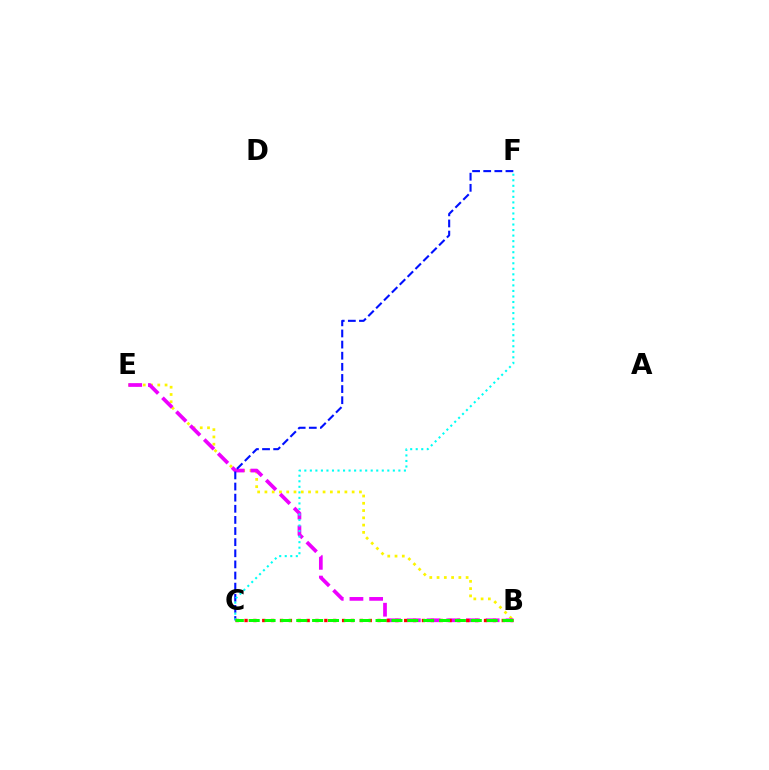{('B', 'E'): [{'color': '#fcf500', 'line_style': 'dotted', 'thickness': 1.98}, {'color': '#ee00ff', 'line_style': 'dashed', 'thickness': 2.68}], ('C', 'F'): [{'color': '#0010ff', 'line_style': 'dashed', 'thickness': 1.51}, {'color': '#00fff6', 'line_style': 'dotted', 'thickness': 1.5}], ('B', 'C'): [{'color': '#ff0000', 'line_style': 'dotted', 'thickness': 2.41}, {'color': '#08ff00', 'line_style': 'dashed', 'thickness': 2.15}]}